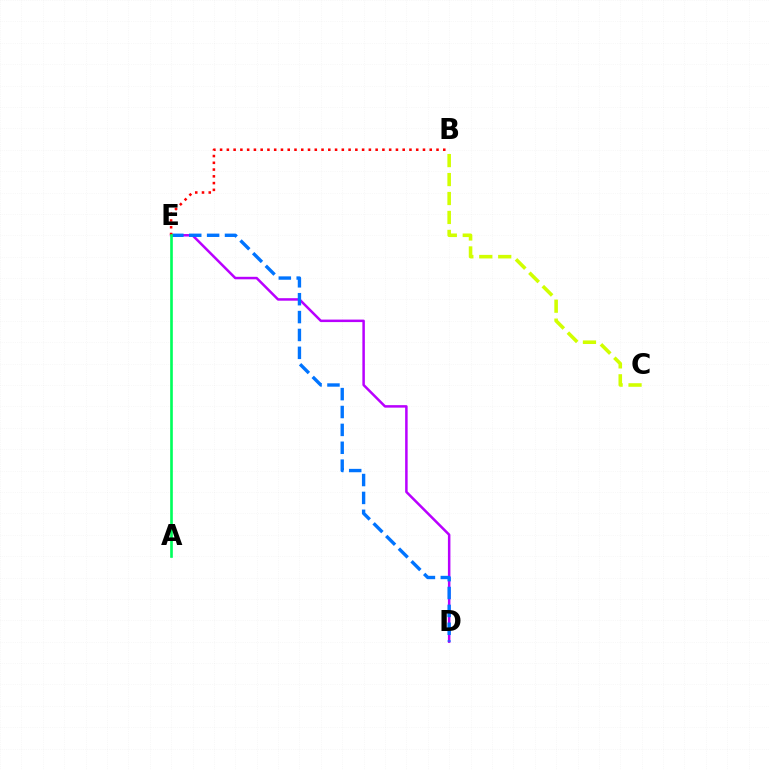{('D', 'E'): [{'color': '#b900ff', 'line_style': 'solid', 'thickness': 1.8}, {'color': '#0074ff', 'line_style': 'dashed', 'thickness': 2.43}], ('B', 'E'): [{'color': '#ff0000', 'line_style': 'dotted', 'thickness': 1.84}], ('B', 'C'): [{'color': '#d1ff00', 'line_style': 'dashed', 'thickness': 2.58}], ('A', 'E'): [{'color': '#00ff5c', 'line_style': 'solid', 'thickness': 1.91}]}